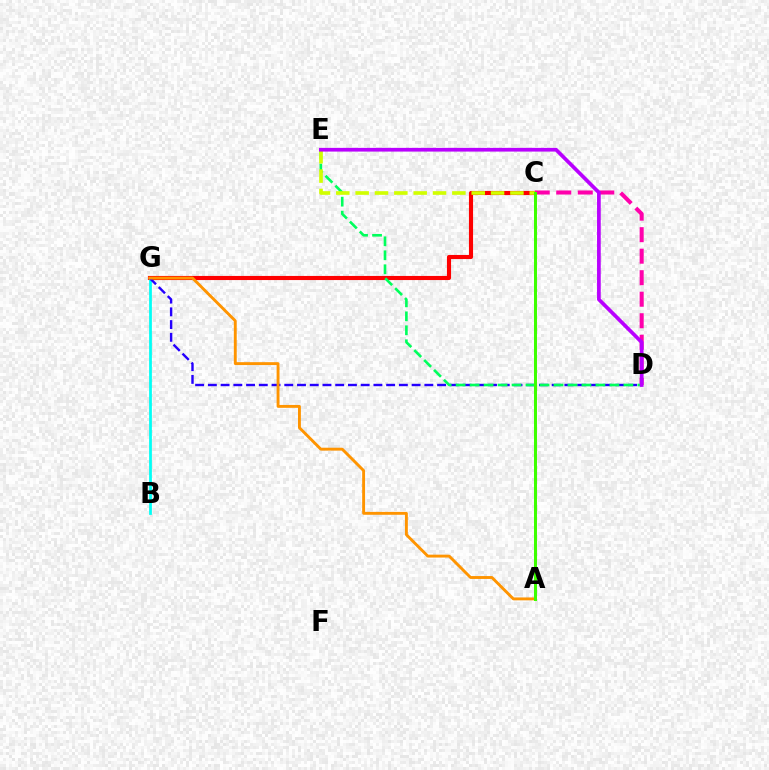{('C', 'G'): [{'color': '#ff0000', 'line_style': 'solid', 'thickness': 2.96}], ('B', 'G'): [{'color': '#00fff6', 'line_style': 'solid', 'thickness': 1.98}], ('C', 'D'): [{'color': '#ff00ac', 'line_style': 'dashed', 'thickness': 2.92}], ('D', 'G'): [{'color': '#2500ff', 'line_style': 'dashed', 'thickness': 1.73}], ('D', 'E'): [{'color': '#00ff5c', 'line_style': 'dashed', 'thickness': 1.9}, {'color': '#b900ff', 'line_style': 'solid', 'thickness': 2.67}], ('A', 'C'): [{'color': '#0074ff', 'line_style': 'dotted', 'thickness': 1.92}, {'color': '#3dff00', 'line_style': 'solid', 'thickness': 2.16}], ('A', 'G'): [{'color': '#ff9400', 'line_style': 'solid', 'thickness': 2.08}], ('C', 'E'): [{'color': '#d1ff00', 'line_style': 'dashed', 'thickness': 2.63}]}